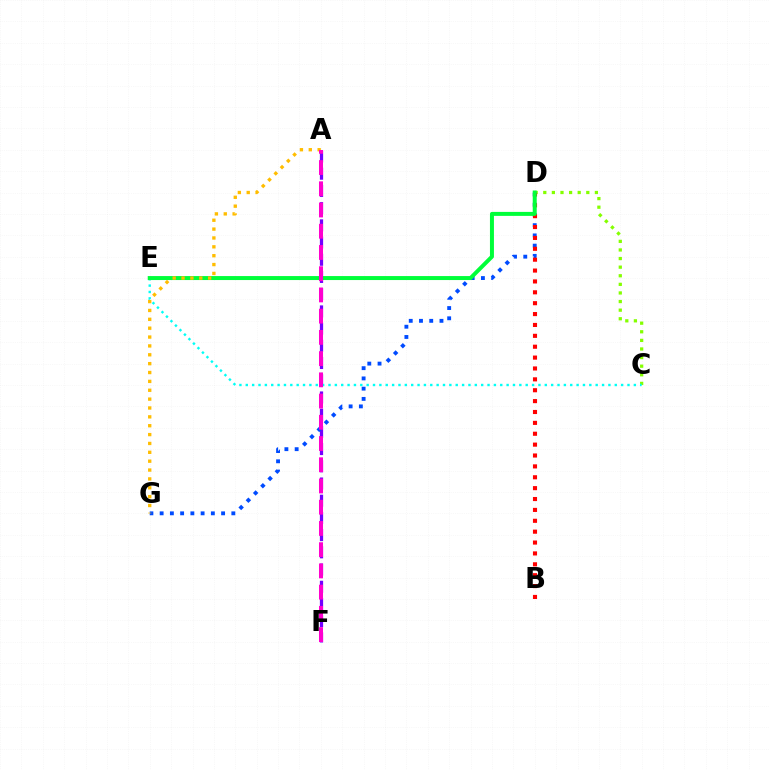{('A', 'F'): [{'color': '#7200ff', 'line_style': 'dashed', 'thickness': 2.34}, {'color': '#ff00cf', 'line_style': 'dashed', 'thickness': 2.88}], ('C', 'D'): [{'color': '#84ff00', 'line_style': 'dotted', 'thickness': 2.34}], ('C', 'E'): [{'color': '#00fff6', 'line_style': 'dotted', 'thickness': 1.73}], ('D', 'G'): [{'color': '#004bff', 'line_style': 'dotted', 'thickness': 2.78}], ('B', 'D'): [{'color': '#ff0000', 'line_style': 'dotted', 'thickness': 2.96}], ('D', 'E'): [{'color': '#00ff39', 'line_style': 'solid', 'thickness': 2.87}], ('A', 'G'): [{'color': '#ffbd00', 'line_style': 'dotted', 'thickness': 2.41}]}